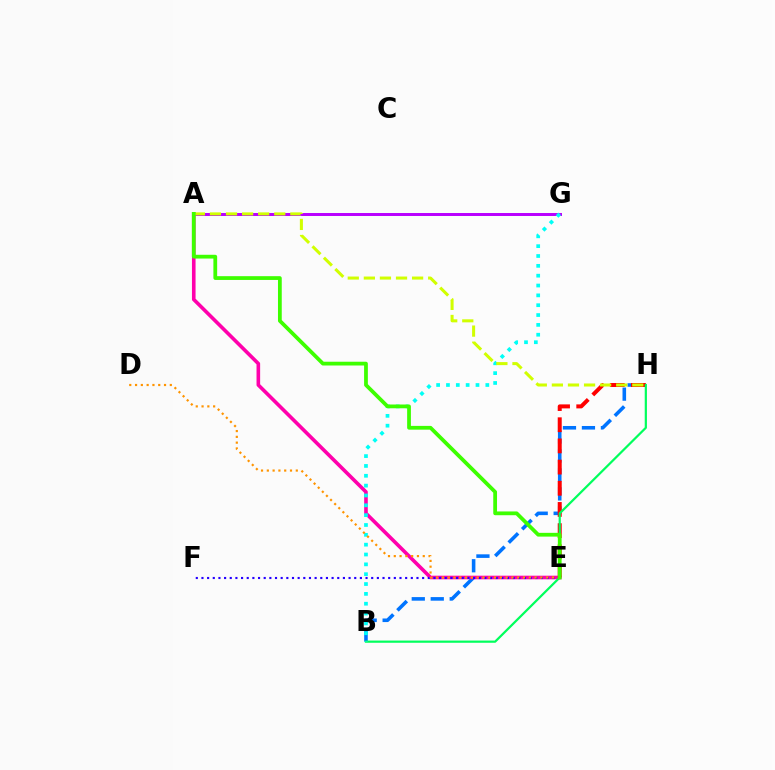{('B', 'H'): [{'color': '#0074ff', 'line_style': 'dashed', 'thickness': 2.58}, {'color': '#00ff5c', 'line_style': 'solid', 'thickness': 1.59}], ('A', 'E'): [{'color': '#ff00ac', 'line_style': 'solid', 'thickness': 2.6}, {'color': '#3dff00', 'line_style': 'solid', 'thickness': 2.71}], ('E', 'H'): [{'color': '#ff0000', 'line_style': 'dashed', 'thickness': 2.88}], ('A', 'G'): [{'color': '#b900ff', 'line_style': 'solid', 'thickness': 2.14}], ('B', 'G'): [{'color': '#00fff6', 'line_style': 'dotted', 'thickness': 2.67}], ('A', 'H'): [{'color': '#d1ff00', 'line_style': 'dashed', 'thickness': 2.18}], ('E', 'F'): [{'color': '#2500ff', 'line_style': 'dotted', 'thickness': 1.54}], ('D', 'E'): [{'color': '#ff9400', 'line_style': 'dotted', 'thickness': 1.57}]}